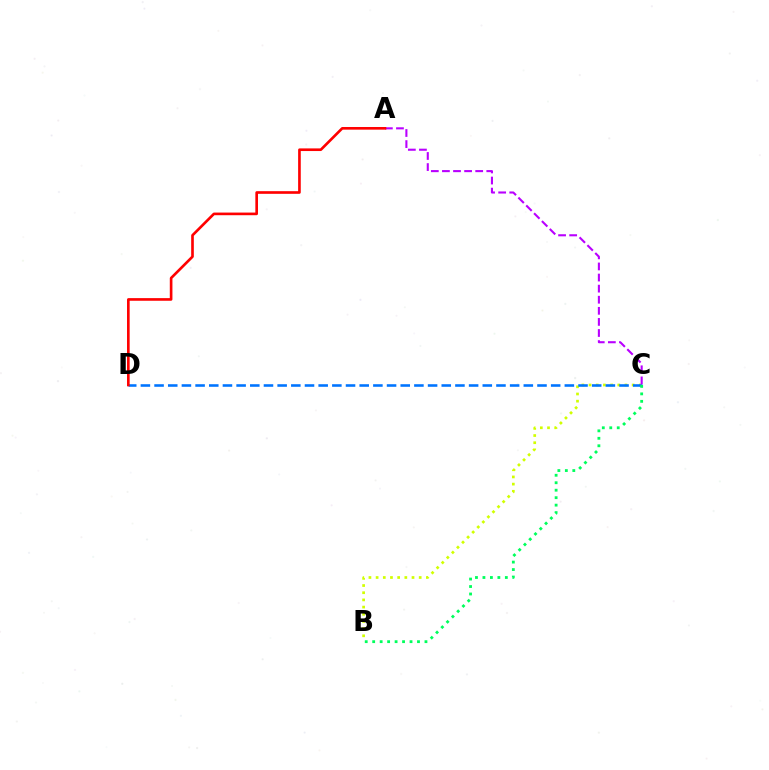{('B', 'C'): [{'color': '#d1ff00', 'line_style': 'dotted', 'thickness': 1.95}, {'color': '#00ff5c', 'line_style': 'dotted', 'thickness': 2.03}], ('C', 'D'): [{'color': '#0074ff', 'line_style': 'dashed', 'thickness': 1.86}], ('A', 'C'): [{'color': '#b900ff', 'line_style': 'dashed', 'thickness': 1.51}], ('A', 'D'): [{'color': '#ff0000', 'line_style': 'solid', 'thickness': 1.9}]}